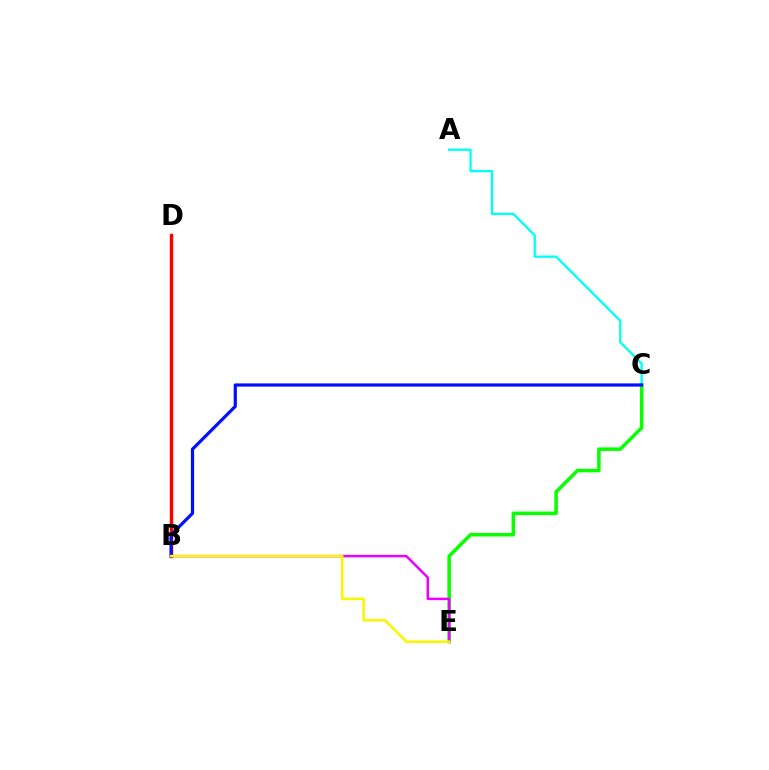{('C', 'E'): [{'color': '#08ff00', 'line_style': 'solid', 'thickness': 2.54}], ('A', 'C'): [{'color': '#00fff6', 'line_style': 'solid', 'thickness': 1.66}], ('B', 'D'): [{'color': '#ff0000', 'line_style': 'solid', 'thickness': 2.48}], ('B', 'E'): [{'color': '#ee00ff', 'line_style': 'solid', 'thickness': 1.79}, {'color': '#fcf500', 'line_style': 'solid', 'thickness': 1.85}], ('B', 'C'): [{'color': '#0010ff', 'line_style': 'solid', 'thickness': 2.31}]}